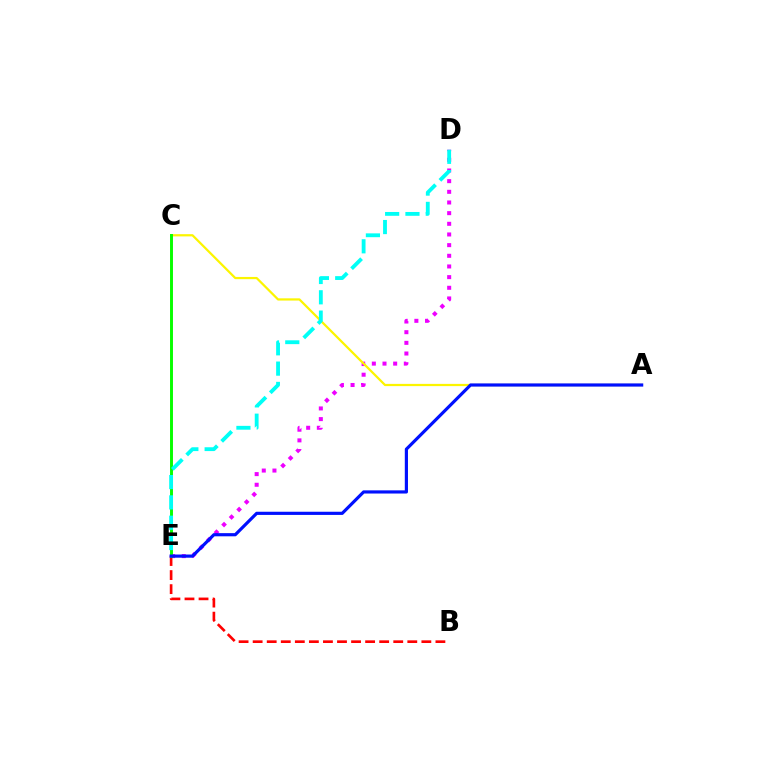{('D', 'E'): [{'color': '#ee00ff', 'line_style': 'dotted', 'thickness': 2.9}, {'color': '#00fff6', 'line_style': 'dashed', 'thickness': 2.76}], ('A', 'C'): [{'color': '#fcf500', 'line_style': 'solid', 'thickness': 1.6}], ('B', 'E'): [{'color': '#ff0000', 'line_style': 'dashed', 'thickness': 1.91}], ('C', 'E'): [{'color': '#08ff00', 'line_style': 'solid', 'thickness': 2.12}], ('A', 'E'): [{'color': '#0010ff', 'line_style': 'solid', 'thickness': 2.28}]}